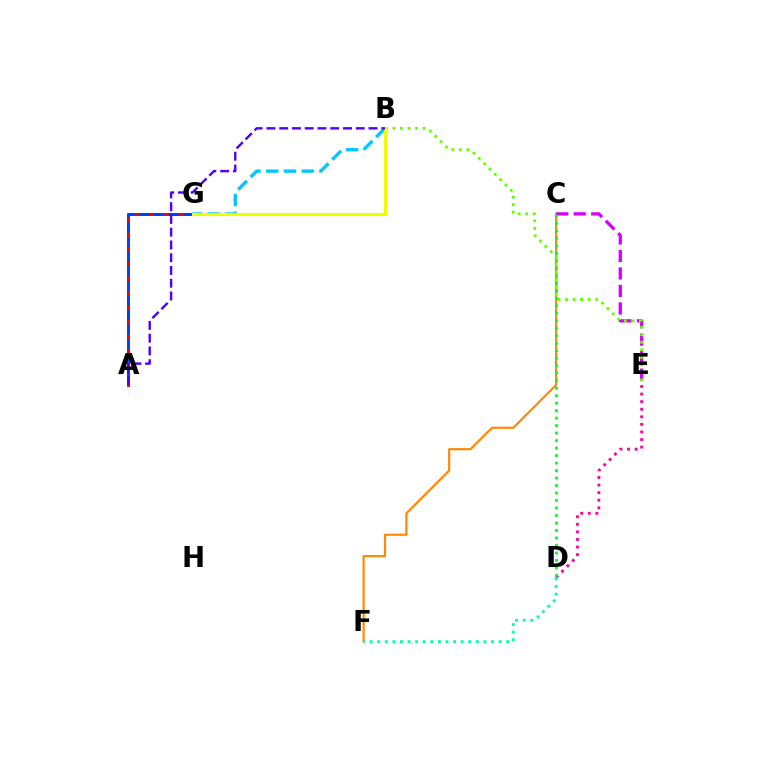{('A', 'G'): [{'color': '#ff0000', 'line_style': 'solid', 'thickness': 2.17}, {'color': '#003fff', 'line_style': 'dashed', 'thickness': 1.98}], ('C', 'F'): [{'color': '#ff8800', 'line_style': 'solid', 'thickness': 1.57}], ('D', 'E'): [{'color': '#ff00a0', 'line_style': 'dotted', 'thickness': 2.06}], ('B', 'G'): [{'color': '#00c7ff', 'line_style': 'dashed', 'thickness': 2.41}, {'color': '#eeff00', 'line_style': 'solid', 'thickness': 2.28}], ('C', 'E'): [{'color': '#d600ff', 'line_style': 'dashed', 'thickness': 2.38}], ('B', 'E'): [{'color': '#66ff00', 'line_style': 'dotted', 'thickness': 2.05}], ('C', 'D'): [{'color': '#00ff27', 'line_style': 'dotted', 'thickness': 2.03}], ('D', 'F'): [{'color': '#00ffaf', 'line_style': 'dotted', 'thickness': 2.06}], ('A', 'B'): [{'color': '#4f00ff', 'line_style': 'dashed', 'thickness': 1.73}]}